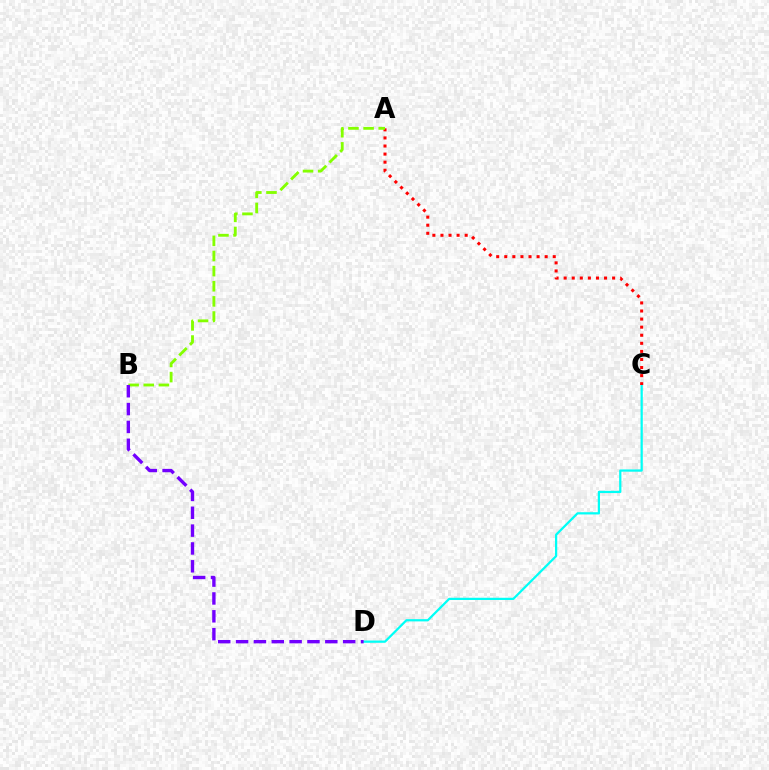{('C', 'D'): [{'color': '#00fff6', 'line_style': 'solid', 'thickness': 1.61}], ('A', 'C'): [{'color': '#ff0000', 'line_style': 'dotted', 'thickness': 2.19}], ('A', 'B'): [{'color': '#84ff00', 'line_style': 'dashed', 'thickness': 2.06}], ('B', 'D'): [{'color': '#7200ff', 'line_style': 'dashed', 'thickness': 2.42}]}